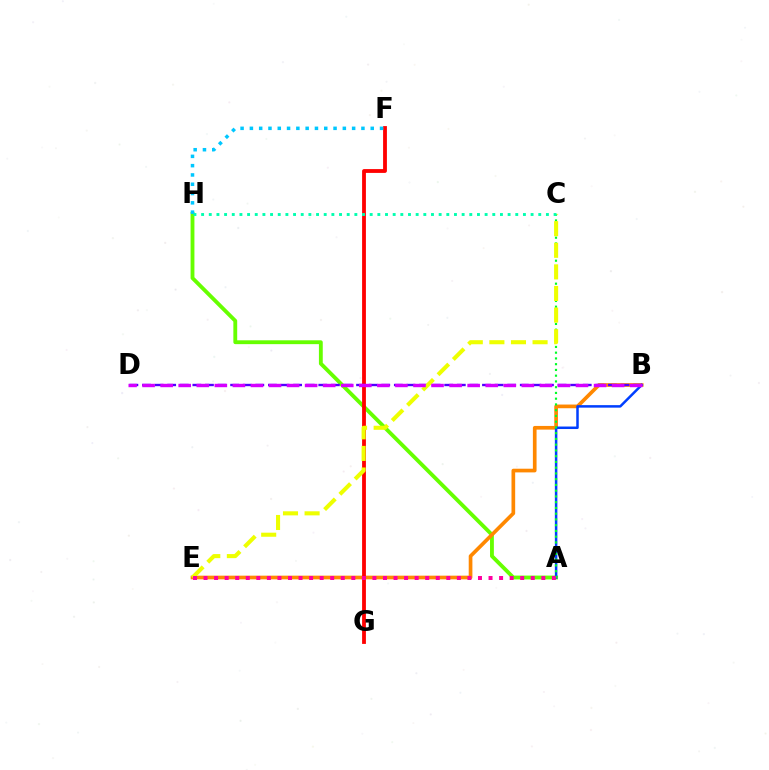{('A', 'H'): [{'color': '#66ff00', 'line_style': 'solid', 'thickness': 2.77}], ('B', 'E'): [{'color': '#ff8800', 'line_style': 'solid', 'thickness': 2.65}], ('F', 'G'): [{'color': '#ff0000', 'line_style': 'solid', 'thickness': 2.75}], ('B', 'D'): [{'color': '#4f00ff', 'line_style': 'dashed', 'thickness': 1.71}, {'color': '#d600ff', 'line_style': 'dashed', 'thickness': 2.45}], ('A', 'B'): [{'color': '#003fff', 'line_style': 'solid', 'thickness': 1.8}], ('A', 'C'): [{'color': '#00ff27', 'line_style': 'dotted', 'thickness': 1.56}], ('C', 'E'): [{'color': '#eeff00', 'line_style': 'dashed', 'thickness': 2.93}], ('C', 'H'): [{'color': '#00ffaf', 'line_style': 'dotted', 'thickness': 2.08}], ('A', 'E'): [{'color': '#ff00a0', 'line_style': 'dotted', 'thickness': 2.87}], ('F', 'H'): [{'color': '#00c7ff', 'line_style': 'dotted', 'thickness': 2.53}]}